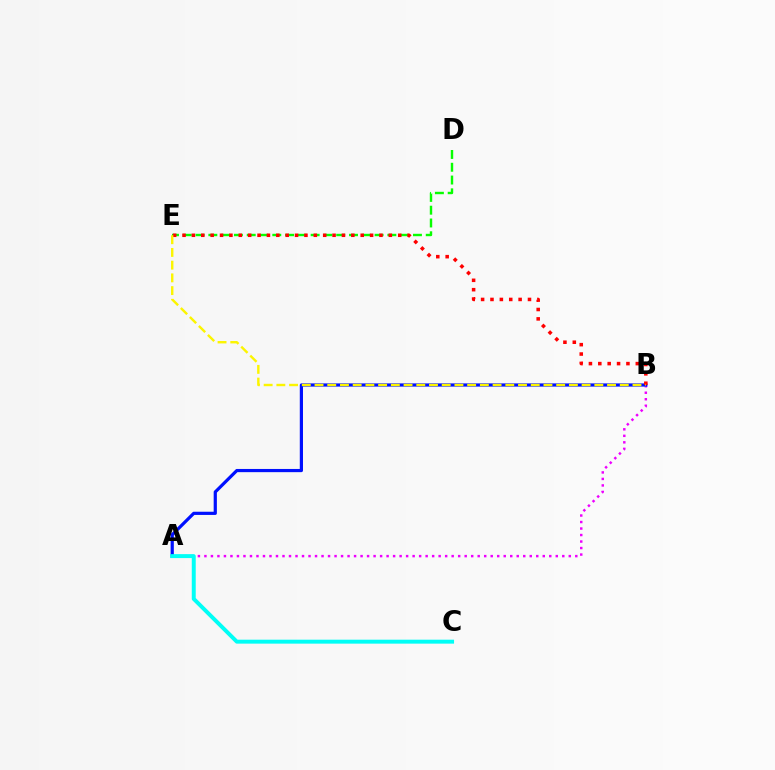{('A', 'B'): [{'color': '#ee00ff', 'line_style': 'dotted', 'thickness': 1.77}, {'color': '#0010ff', 'line_style': 'solid', 'thickness': 2.3}], ('D', 'E'): [{'color': '#08ff00', 'line_style': 'dashed', 'thickness': 1.74}], ('B', 'E'): [{'color': '#ff0000', 'line_style': 'dotted', 'thickness': 2.55}, {'color': '#fcf500', 'line_style': 'dashed', 'thickness': 1.73}], ('A', 'C'): [{'color': '#00fff6', 'line_style': 'solid', 'thickness': 2.84}]}